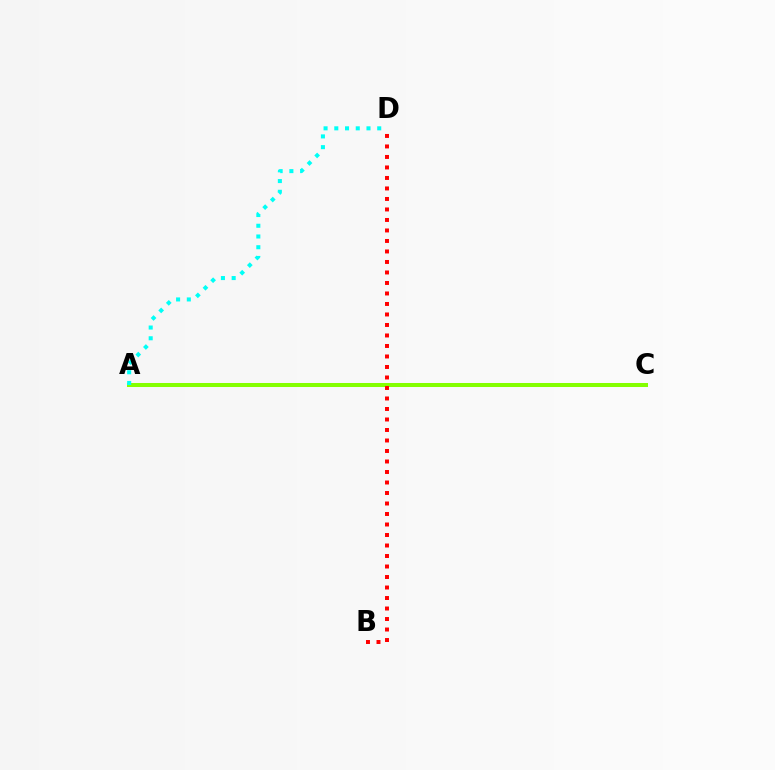{('A', 'C'): [{'color': '#7200ff', 'line_style': 'dashed', 'thickness': 1.85}, {'color': '#84ff00', 'line_style': 'solid', 'thickness': 2.89}], ('A', 'D'): [{'color': '#00fff6', 'line_style': 'dotted', 'thickness': 2.92}], ('B', 'D'): [{'color': '#ff0000', 'line_style': 'dotted', 'thickness': 2.85}]}